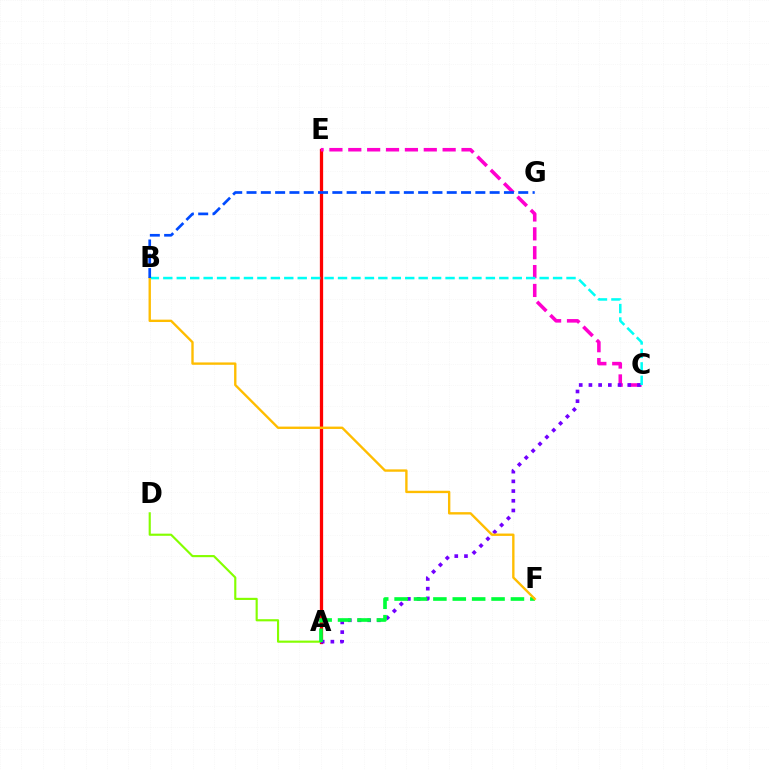{('A', 'E'): [{'color': '#ff0000', 'line_style': 'solid', 'thickness': 2.35}], ('A', 'D'): [{'color': '#84ff00', 'line_style': 'solid', 'thickness': 1.55}], ('C', 'E'): [{'color': '#ff00cf', 'line_style': 'dashed', 'thickness': 2.56}], ('A', 'C'): [{'color': '#7200ff', 'line_style': 'dotted', 'thickness': 2.64}], ('A', 'F'): [{'color': '#00ff39', 'line_style': 'dashed', 'thickness': 2.63}], ('B', 'C'): [{'color': '#00fff6', 'line_style': 'dashed', 'thickness': 1.83}], ('B', 'F'): [{'color': '#ffbd00', 'line_style': 'solid', 'thickness': 1.7}], ('B', 'G'): [{'color': '#004bff', 'line_style': 'dashed', 'thickness': 1.94}]}